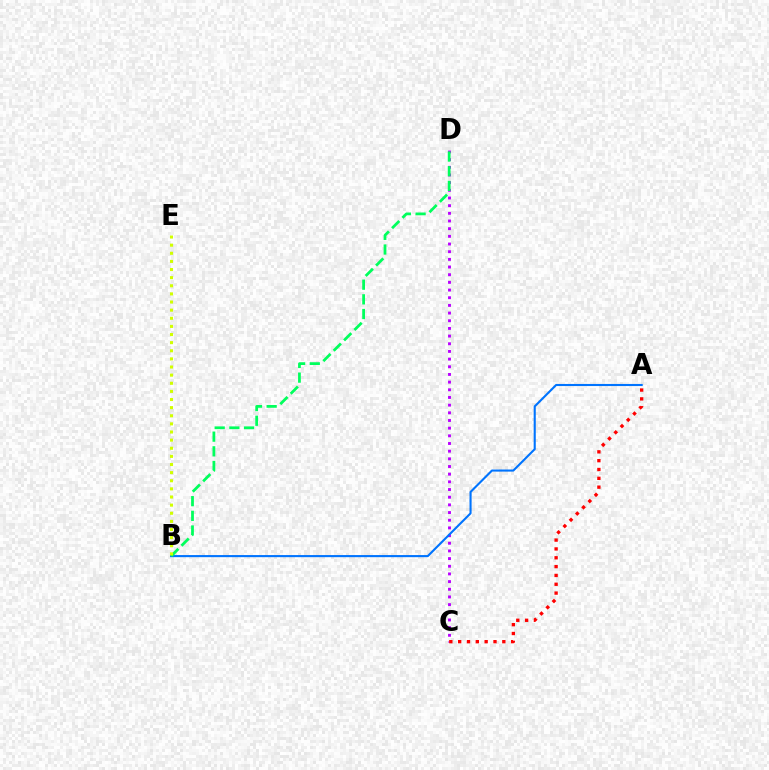{('C', 'D'): [{'color': '#b900ff', 'line_style': 'dotted', 'thickness': 2.08}], ('A', 'B'): [{'color': '#0074ff', 'line_style': 'solid', 'thickness': 1.51}], ('A', 'C'): [{'color': '#ff0000', 'line_style': 'dotted', 'thickness': 2.4}], ('B', 'D'): [{'color': '#00ff5c', 'line_style': 'dashed', 'thickness': 1.99}], ('B', 'E'): [{'color': '#d1ff00', 'line_style': 'dotted', 'thickness': 2.21}]}